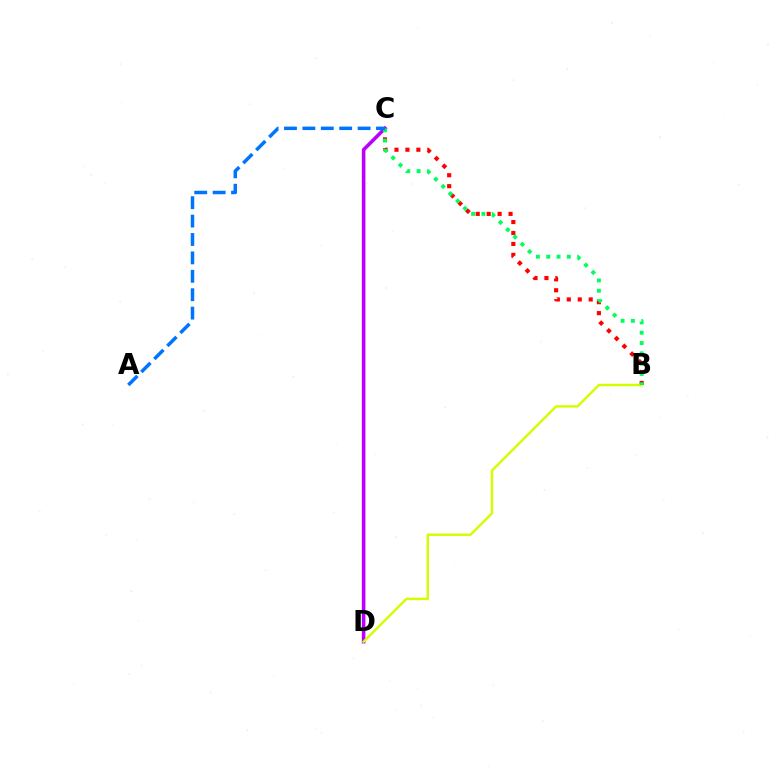{('B', 'C'): [{'color': '#ff0000', 'line_style': 'dotted', 'thickness': 2.97}, {'color': '#00ff5c', 'line_style': 'dotted', 'thickness': 2.8}], ('C', 'D'): [{'color': '#b900ff', 'line_style': 'solid', 'thickness': 2.58}], ('B', 'D'): [{'color': '#d1ff00', 'line_style': 'solid', 'thickness': 1.75}], ('A', 'C'): [{'color': '#0074ff', 'line_style': 'dashed', 'thickness': 2.5}]}